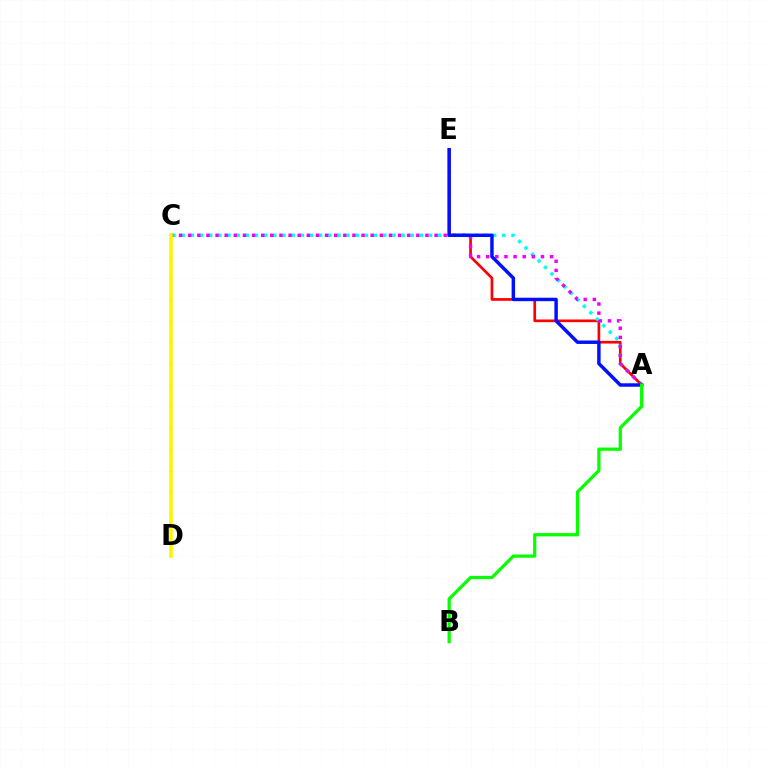{('A', 'E'): [{'color': '#ff0000', 'line_style': 'solid', 'thickness': 1.94}, {'color': '#0010ff', 'line_style': 'solid', 'thickness': 2.48}], ('A', 'C'): [{'color': '#00fff6', 'line_style': 'dotted', 'thickness': 2.49}, {'color': '#ee00ff', 'line_style': 'dotted', 'thickness': 2.48}], ('A', 'B'): [{'color': '#08ff00', 'line_style': 'solid', 'thickness': 2.33}], ('C', 'D'): [{'color': '#fcf500', 'line_style': 'solid', 'thickness': 2.56}]}